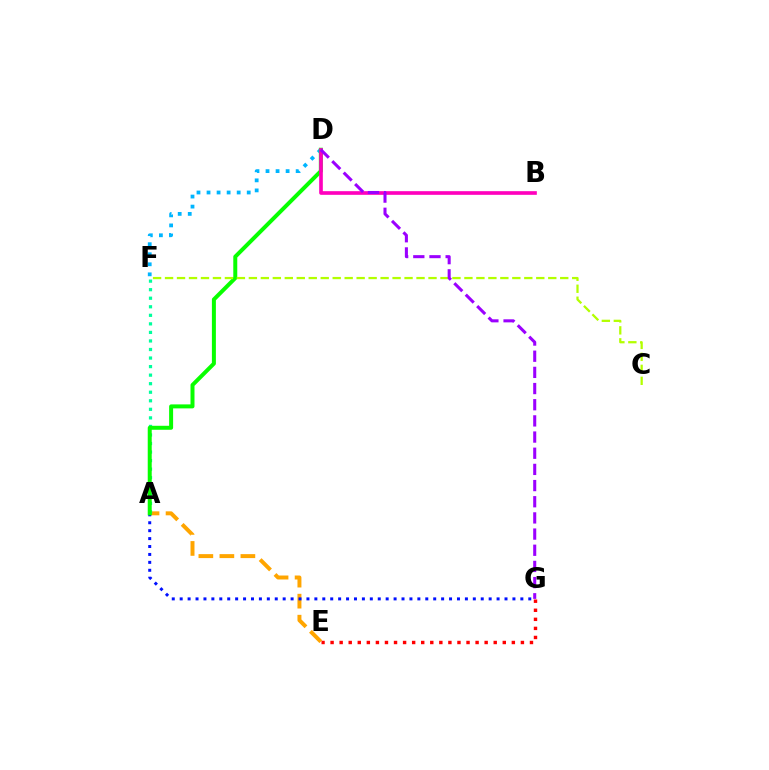{('A', 'E'): [{'color': '#ffa500', 'line_style': 'dashed', 'thickness': 2.86}], ('D', 'F'): [{'color': '#00b5ff', 'line_style': 'dotted', 'thickness': 2.73}], ('A', 'G'): [{'color': '#0010ff', 'line_style': 'dotted', 'thickness': 2.15}], ('A', 'F'): [{'color': '#00ff9d', 'line_style': 'dotted', 'thickness': 2.32}], ('A', 'D'): [{'color': '#08ff00', 'line_style': 'solid', 'thickness': 2.87}], ('C', 'F'): [{'color': '#b3ff00', 'line_style': 'dashed', 'thickness': 1.63}], ('E', 'G'): [{'color': '#ff0000', 'line_style': 'dotted', 'thickness': 2.46}], ('B', 'D'): [{'color': '#ff00bd', 'line_style': 'solid', 'thickness': 2.63}], ('D', 'G'): [{'color': '#9b00ff', 'line_style': 'dashed', 'thickness': 2.2}]}